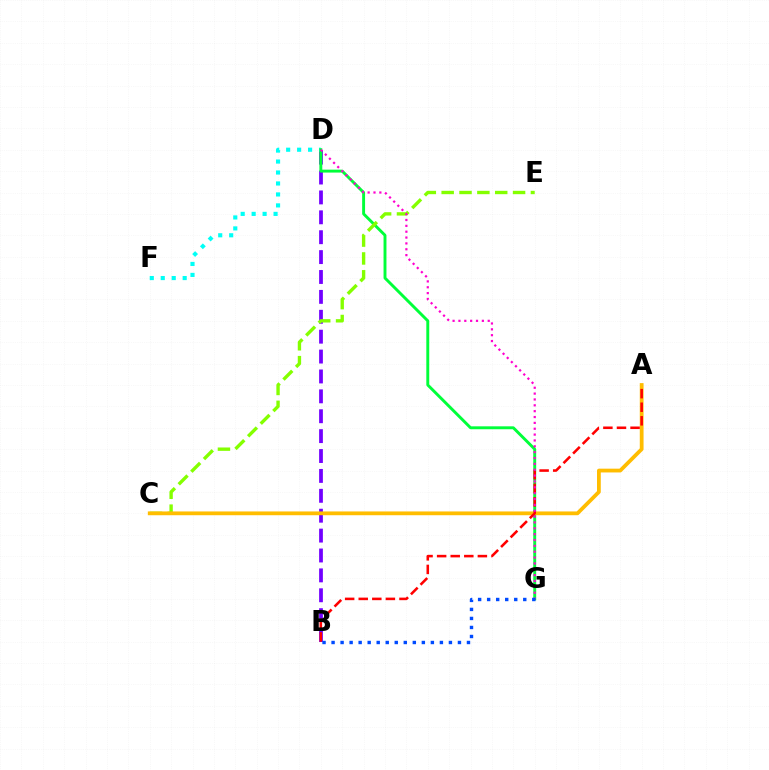{('B', 'D'): [{'color': '#7200ff', 'line_style': 'dashed', 'thickness': 2.7}], ('D', 'F'): [{'color': '#00fff6', 'line_style': 'dotted', 'thickness': 2.98}], ('D', 'G'): [{'color': '#00ff39', 'line_style': 'solid', 'thickness': 2.1}, {'color': '#ff00cf', 'line_style': 'dotted', 'thickness': 1.59}], ('C', 'E'): [{'color': '#84ff00', 'line_style': 'dashed', 'thickness': 2.42}], ('A', 'C'): [{'color': '#ffbd00', 'line_style': 'solid', 'thickness': 2.72}], ('A', 'B'): [{'color': '#ff0000', 'line_style': 'dashed', 'thickness': 1.85}], ('B', 'G'): [{'color': '#004bff', 'line_style': 'dotted', 'thickness': 2.45}]}